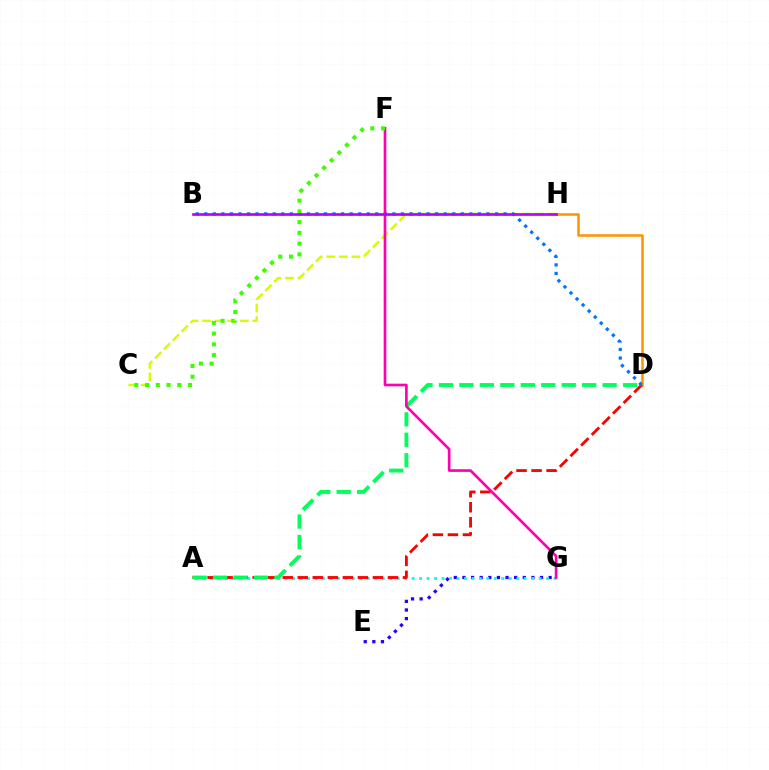{('E', 'G'): [{'color': '#2500ff', 'line_style': 'dotted', 'thickness': 2.34}], ('D', 'H'): [{'color': '#ff9400', 'line_style': 'solid', 'thickness': 1.83}], ('A', 'G'): [{'color': '#00fff6', 'line_style': 'dotted', 'thickness': 2.03}], ('C', 'H'): [{'color': '#d1ff00', 'line_style': 'dashed', 'thickness': 1.71}], ('A', 'D'): [{'color': '#ff0000', 'line_style': 'dashed', 'thickness': 2.04}, {'color': '#00ff5c', 'line_style': 'dashed', 'thickness': 2.78}], ('B', 'D'): [{'color': '#0074ff', 'line_style': 'dotted', 'thickness': 2.32}], ('F', 'G'): [{'color': '#ff00ac', 'line_style': 'solid', 'thickness': 1.92}], ('C', 'F'): [{'color': '#3dff00', 'line_style': 'dotted', 'thickness': 2.92}], ('B', 'H'): [{'color': '#b900ff', 'line_style': 'solid', 'thickness': 1.92}]}